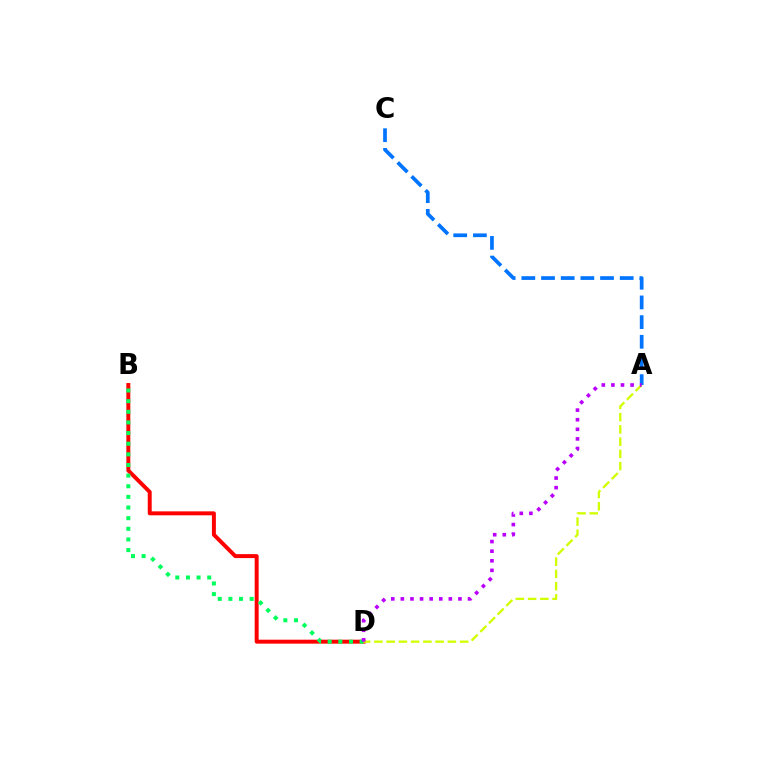{('B', 'D'): [{'color': '#ff0000', 'line_style': 'solid', 'thickness': 2.85}, {'color': '#00ff5c', 'line_style': 'dotted', 'thickness': 2.89}], ('A', 'D'): [{'color': '#d1ff00', 'line_style': 'dashed', 'thickness': 1.66}, {'color': '#b900ff', 'line_style': 'dotted', 'thickness': 2.61}], ('A', 'C'): [{'color': '#0074ff', 'line_style': 'dashed', 'thickness': 2.67}]}